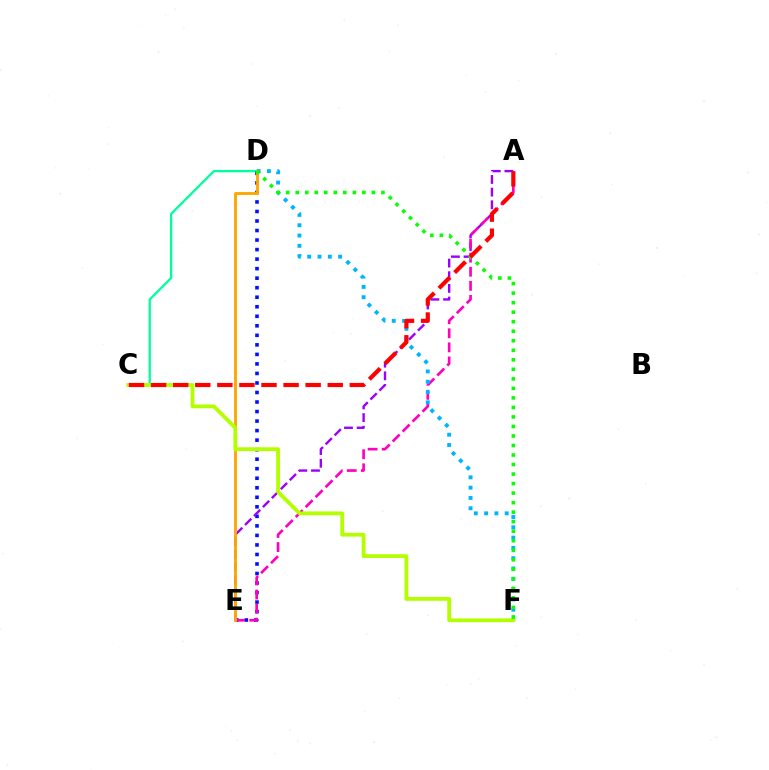{('C', 'D'): [{'color': '#00ff9d', 'line_style': 'solid', 'thickness': 1.64}], ('D', 'E'): [{'color': '#0010ff', 'line_style': 'dotted', 'thickness': 2.59}, {'color': '#ffa500', 'line_style': 'solid', 'thickness': 2.05}], ('A', 'E'): [{'color': '#9b00ff', 'line_style': 'dashed', 'thickness': 1.72}, {'color': '#ff00bd', 'line_style': 'dashed', 'thickness': 1.91}], ('D', 'F'): [{'color': '#00b5ff', 'line_style': 'dotted', 'thickness': 2.8}, {'color': '#08ff00', 'line_style': 'dotted', 'thickness': 2.59}], ('C', 'F'): [{'color': '#b3ff00', 'line_style': 'solid', 'thickness': 2.73}], ('A', 'C'): [{'color': '#ff0000', 'line_style': 'dashed', 'thickness': 3.0}]}